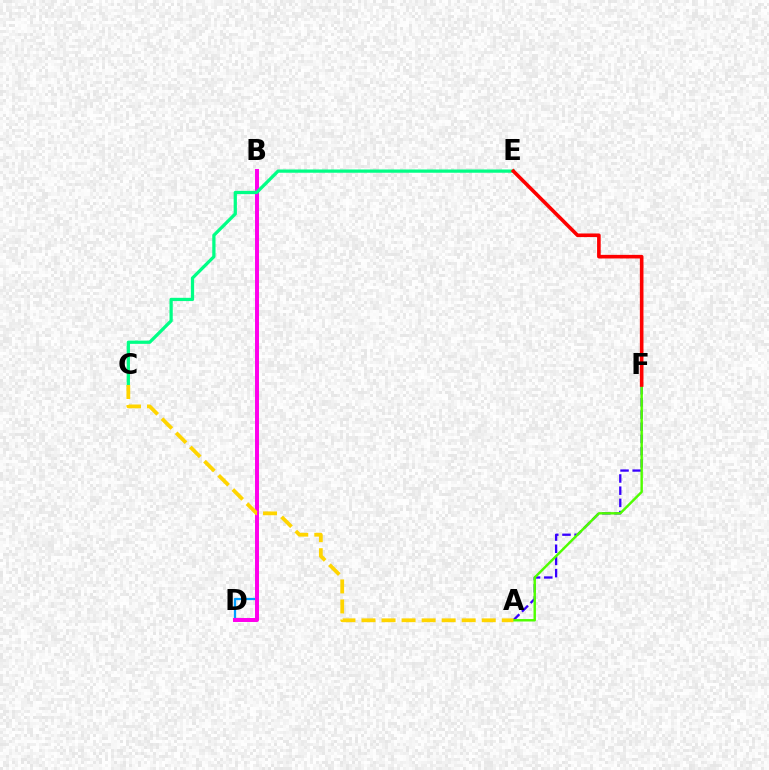{('A', 'F'): [{'color': '#3700ff', 'line_style': 'dashed', 'thickness': 1.66}, {'color': '#4fff00', 'line_style': 'solid', 'thickness': 1.75}], ('B', 'D'): [{'color': '#009eff', 'line_style': 'solid', 'thickness': 1.63}, {'color': '#ff00ed', 'line_style': 'solid', 'thickness': 2.86}], ('C', 'E'): [{'color': '#00ff86', 'line_style': 'solid', 'thickness': 2.34}], ('A', 'C'): [{'color': '#ffd500', 'line_style': 'dashed', 'thickness': 2.72}], ('E', 'F'): [{'color': '#ff0000', 'line_style': 'solid', 'thickness': 2.6}]}